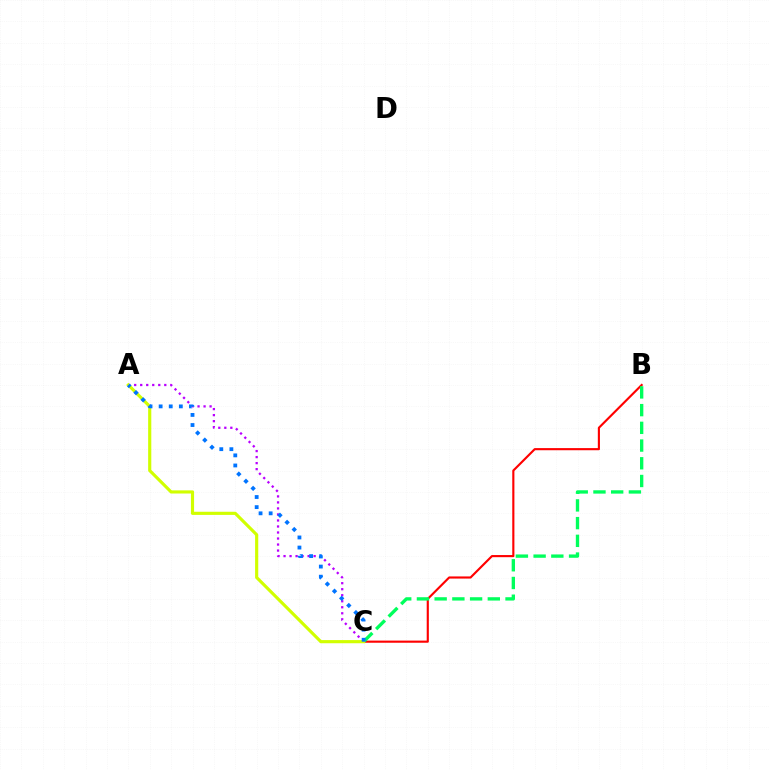{('B', 'C'): [{'color': '#ff0000', 'line_style': 'solid', 'thickness': 1.54}, {'color': '#00ff5c', 'line_style': 'dashed', 'thickness': 2.41}], ('A', 'C'): [{'color': '#b900ff', 'line_style': 'dotted', 'thickness': 1.64}, {'color': '#d1ff00', 'line_style': 'solid', 'thickness': 2.27}, {'color': '#0074ff', 'line_style': 'dotted', 'thickness': 2.74}]}